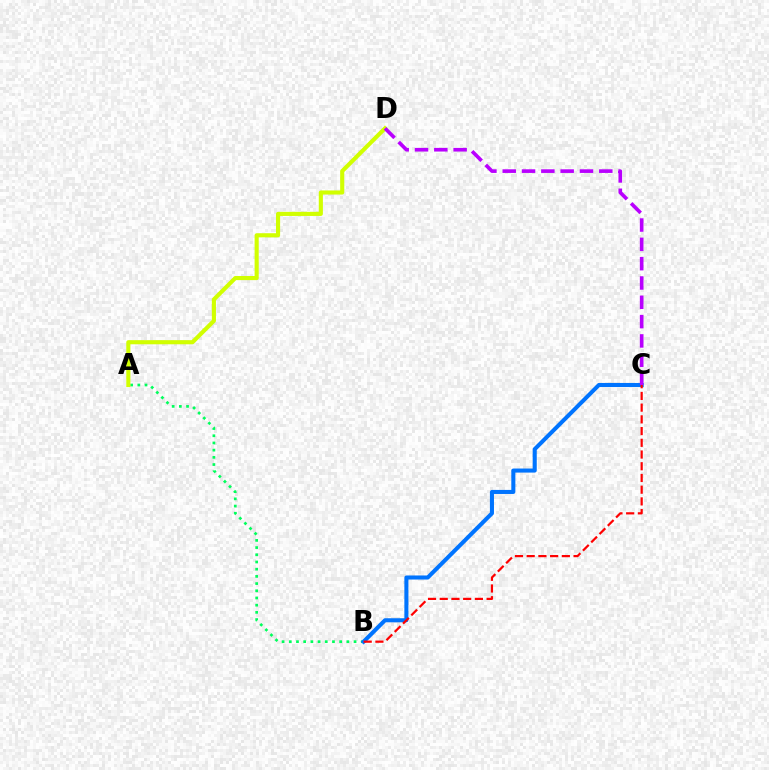{('A', 'B'): [{'color': '#00ff5c', 'line_style': 'dotted', 'thickness': 1.96}], ('B', 'C'): [{'color': '#0074ff', 'line_style': 'solid', 'thickness': 2.92}, {'color': '#ff0000', 'line_style': 'dashed', 'thickness': 1.59}], ('A', 'D'): [{'color': '#d1ff00', 'line_style': 'solid', 'thickness': 2.97}], ('C', 'D'): [{'color': '#b900ff', 'line_style': 'dashed', 'thickness': 2.62}]}